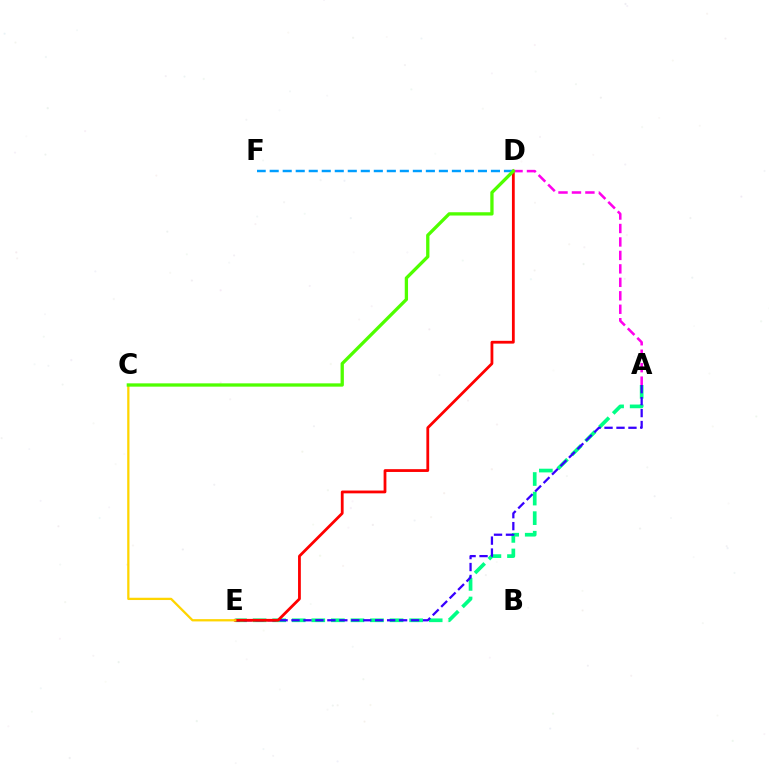{('A', 'E'): [{'color': '#00ff86', 'line_style': 'dashed', 'thickness': 2.66}, {'color': '#3700ff', 'line_style': 'dashed', 'thickness': 1.62}], ('D', 'E'): [{'color': '#ff0000', 'line_style': 'solid', 'thickness': 2.01}], ('D', 'F'): [{'color': '#009eff', 'line_style': 'dashed', 'thickness': 1.77}], ('C', 'E'): [{'color': '#ffd500', 'line_style': 'solid', 'thickness': 1.64}], ('A', 'D'): [{'color': '#ff00ed', 'line_style': 'dashed', 'thickness': 1.83}], ('C', 'D'): [{'color': '#4fff00', 'line_style': 'solid', 'thickness': 2.37}]}